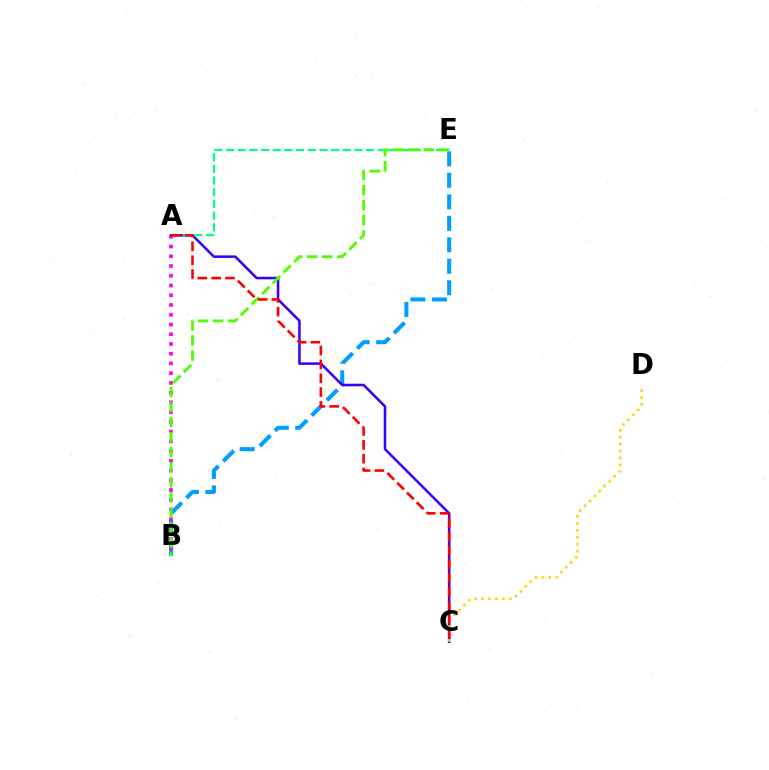{('B', 'E'): [{'color': '#009eff', 'line_style': 'dashed', 'thickness': 2.92}, {'color': '#4fff00', 'line_style': 'dashed', 'thickness': 2.05}], ('A', 'B'): [{'color': '#ff00ed', 'line_style': 'dotted', 'thickness': 2.65}], ('A', 'C'): [{'color': '#3700ff', 'line_style': 'solid', 'thickness': 1.84}, {'color': '#ff0000', 'line_style': 'dashed', 'thickness': 1.88}], ('C', 'D'): [{'color': '#ffd500', 'line_style': 'dotted', 'thickness': 1.88}], ('A', 'E'): [{'color': '#00ff86', 'line_style': 'dashed', 'thickness': 1.59}]}